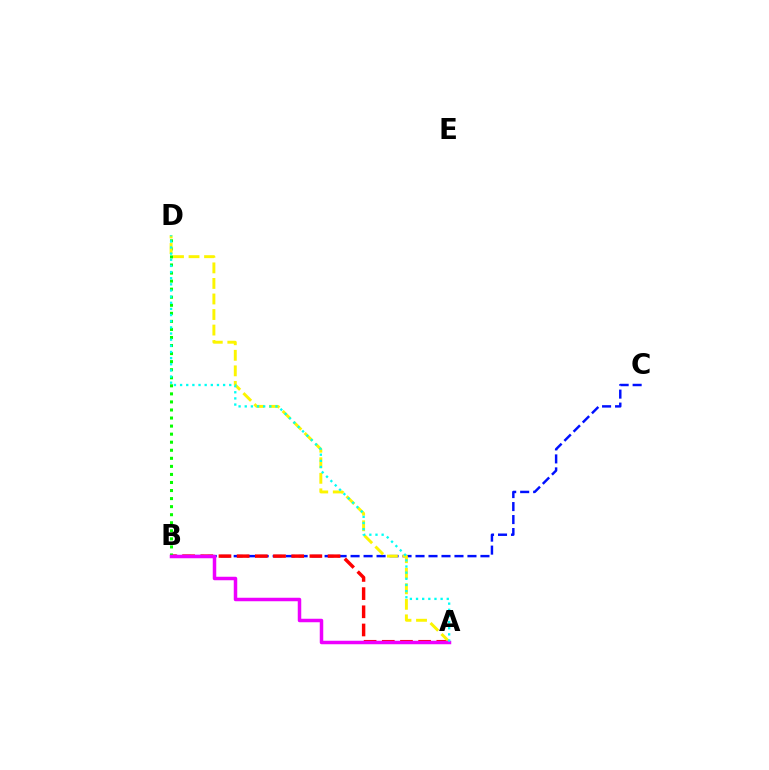{('B', 'C'): [{'color': '#0010ff', 'line_style': 'dashed', 'thickness': 1.76}], ('A', 'B'): [{'color': '#ff0000', 'line_style': 'dashed', 'thickness': 2.47}, {'color': '#ee00ff', 'line_style': 'solid', 'thickness': 2.51}], ('B', 'D'): [{'color': '#08ff00', 'line_style': 'dotted', 'thickness': 2.19}], ('A', 'D'): [{'color': '#fcf500', 'line_style': 'dashed', 'thickness': 2.11}, {'color': '#00fff6', 'line_style': 'dotted', 'thickness': 1.67}]}